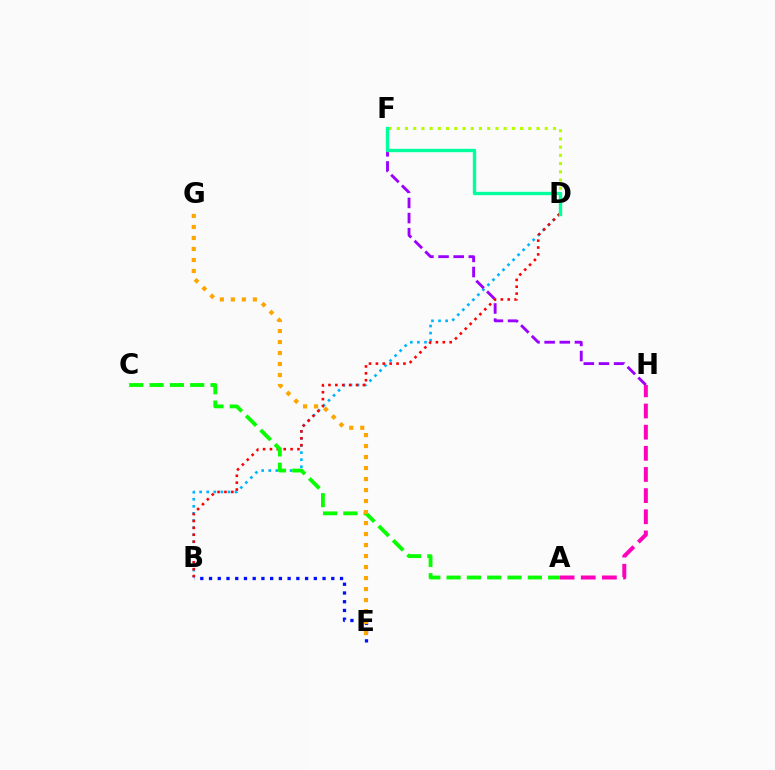{('B', 'D'): [{'color': '#00b5ff', 'line_style': 'dotted', 'thickness': 1.92}, {'color': '#ff0000', 'line_style': 'dotted', 'thickness': 1.87}], ('F', 'H'): [{'color': '#9b00ff', 'line_style': 'dashed', 'thickness': 2.06}], ('D', 'F'): [{'color': '#b3ff00', 'line_style': 'dotted', 'thickness': 2.23}, {'color': '#00ff9d', 'line_style': 'solid', 'thickness': 2.43}], ('A', 'C'): [{'color': '#08ff00', 'line_style': 'dashed', 'thickness': 2.76}], ('B', 'E'): [{'color': '#0010ff', 'line_style': 'dotted', 'thickness': 2.37}], ('E', 'G'): [{'color': '#ffa500', 'line_style': 'dotted', 'thickness': 2.99}], ('A', 'H'): [{'color': '#ff00bd', 'line_style': 'dashed', 'thickness': 2.87}]}